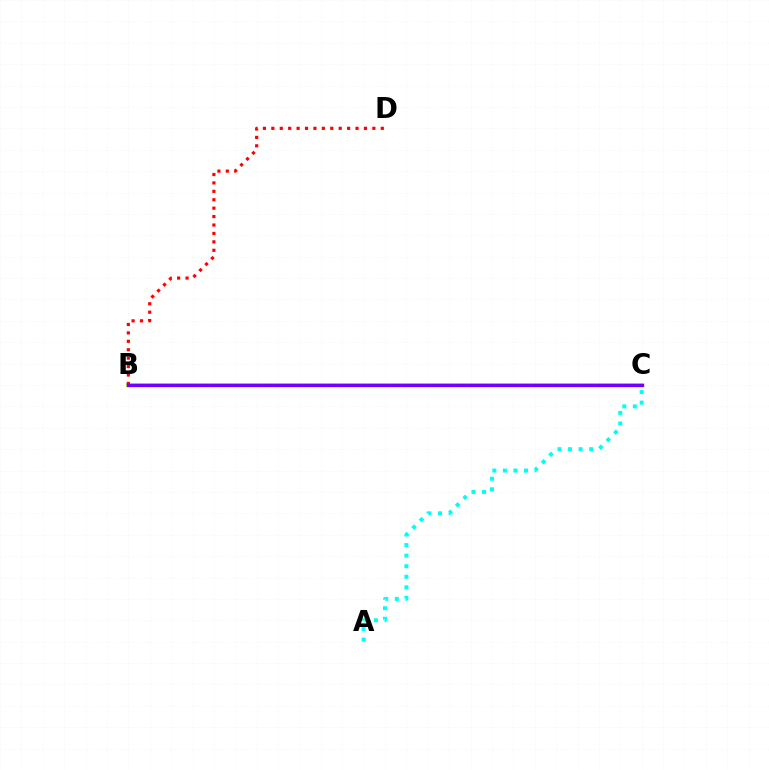{('B', 'C'): [{'color': '#84ff00', 'line_style': 'solid', 'thickness': 2.77}, {'color': '#7200ff', 'line_style': 'solid', 'thickness': 2.4}], ('A', 'C'): [{'color': '#00fff6', 'line_style': 'dotted', 'thickness': 2.87}], ('B', 'D'): [{'color': '#ff0000', 'line_style': 'dotted', 'thickness': 2.29}]}